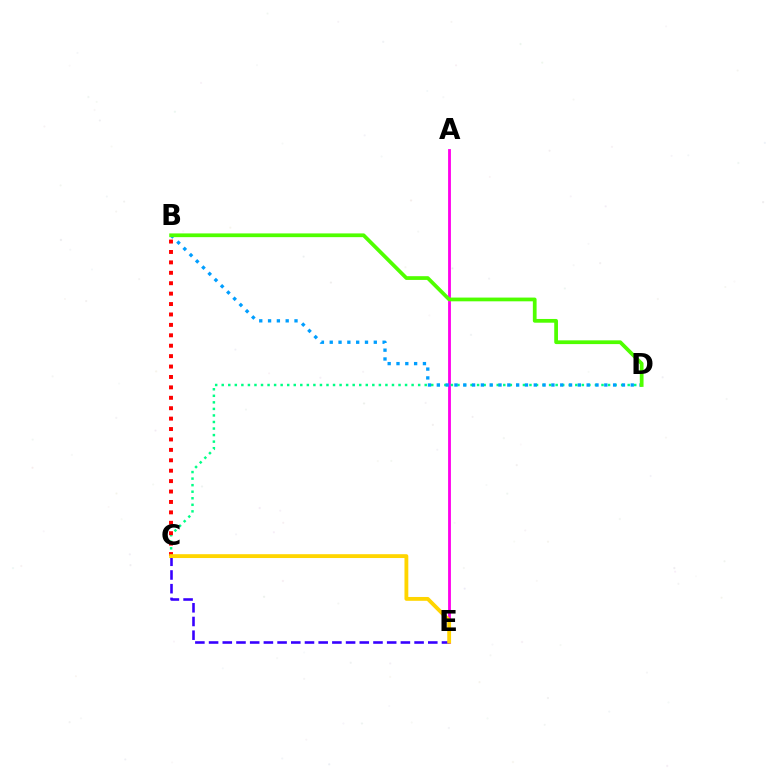{('A', 'E'): [{'color': '#ff00ed', 'line_style': 'solid', 'thickness': 2.04}], ('C', 'E'): [{'color': '#3700ff', 'line_style': 'dashed', 'thickness': 1.86}, {'color': '#ffd500', 'line_style': 'solid', 'thickness': 2.76}], ('C', 'D'): [{'color': '#00ff86', 'line_style': 'dotted', 'thickness': 1.78}], ('B', 'C'): [{'color': '#ff0000', 'line_style': 'dotted', 'thickness': 2.83}], ('B', 'D'): [{'color': '#009eff', 'line_style': 'dotted', 'thickness': 2.4}, {'color': '#4fff00', 'line_style': 'solid', 'thickness': 2.69}]}